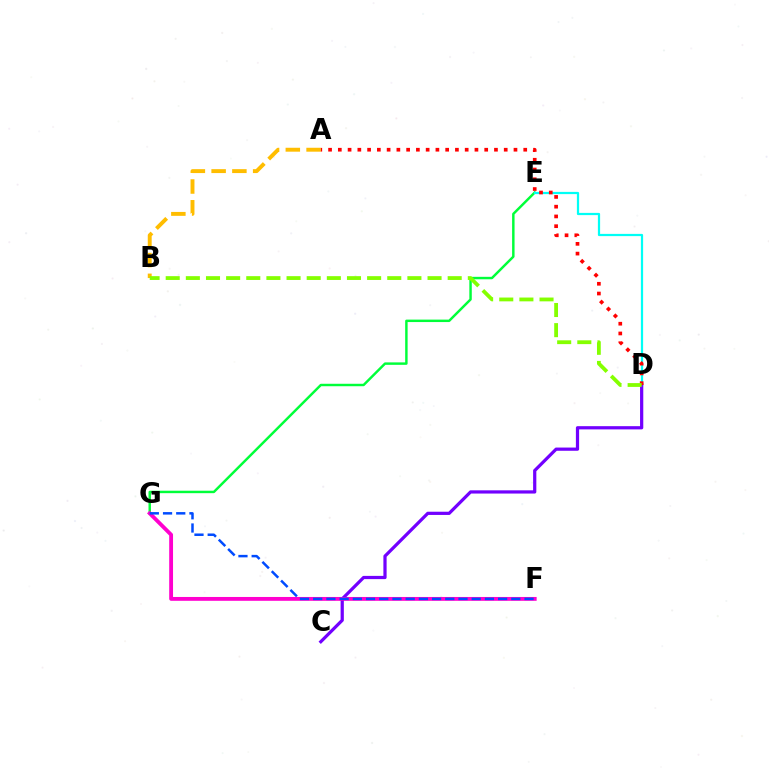{('E', 'G'): [{'color': '#00ff39', 'line_style': 'solid', 'thickness': 1.77}], ('D', 'E'): [{'color': '#00fff6', 'line_style': 'solid', 'thickness': 1.6}], ('C', 'D'): [{'color': '#7200ff', 'line_style': 'solid', 'thickness': 2.32}], ('A', 'B'): [{'color': '#ffbd00', 'line_style': 'dashed', 'thickness': 2.82}], ('A', 'D'): [{'color': '#ff0000', 'line_style': 'dotted', 'thickness': 2.65}], ('F', 'G'): [{'color': '#ff00cf', 'line_style': 'solid', 'thickness': 2.76}, {'color': '#004bff', 'line_style': 'dashed', 'thickness': 1.79}], ('B', 'D'): [{'color': '#84ff00', 'line_style': 'dashed', 'thickness': 2.74}]}